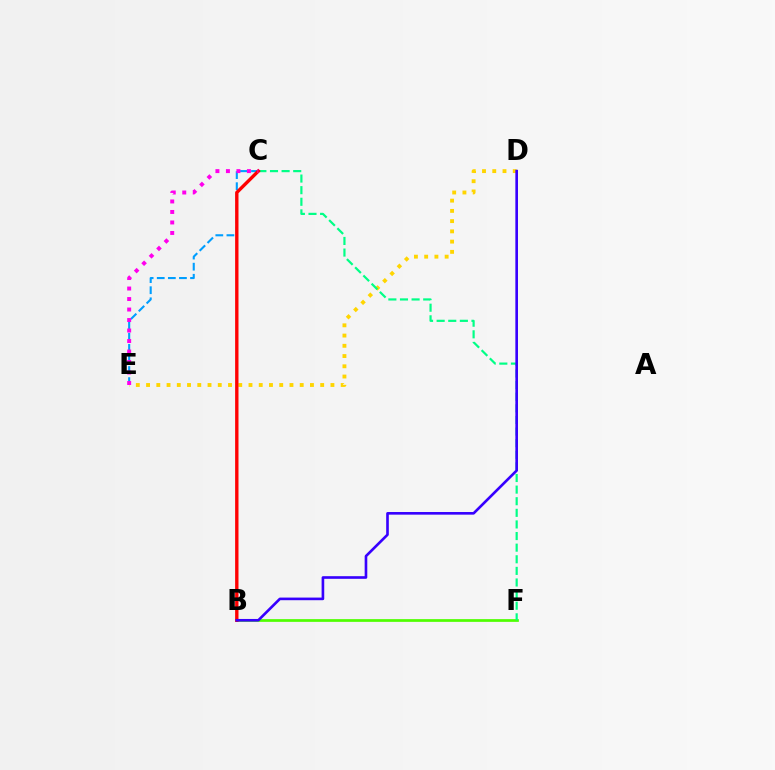{('C', 'E'): [{'color': '#009eff', 'line_style': 'dashed', 'thickness': 1.51}, {'color': '#ff00ed', 'line_style': 'dotted', 'thickness': 2.85}], ('D', 'E'): [{'color': '#ffd500', 'line_style': 'dotted', 'thickness': 2.78}], ('B', 'F'): [{'color': '#4fff00', 'line_style': 'solid', 'thickness': 1.96}], ('C', 'F'): [{'color': '#00ff86', 'line_style': 'dashed', 'thickness': 1.58}], ('B', 'C'): [{'color': '#ff0000', 'line_style': 'solid', 'thickness': 2.42}], ('B', 'D'): [{'color': '#3700ff', 'line_style': 'solid', 'thickness': 1.9}]}